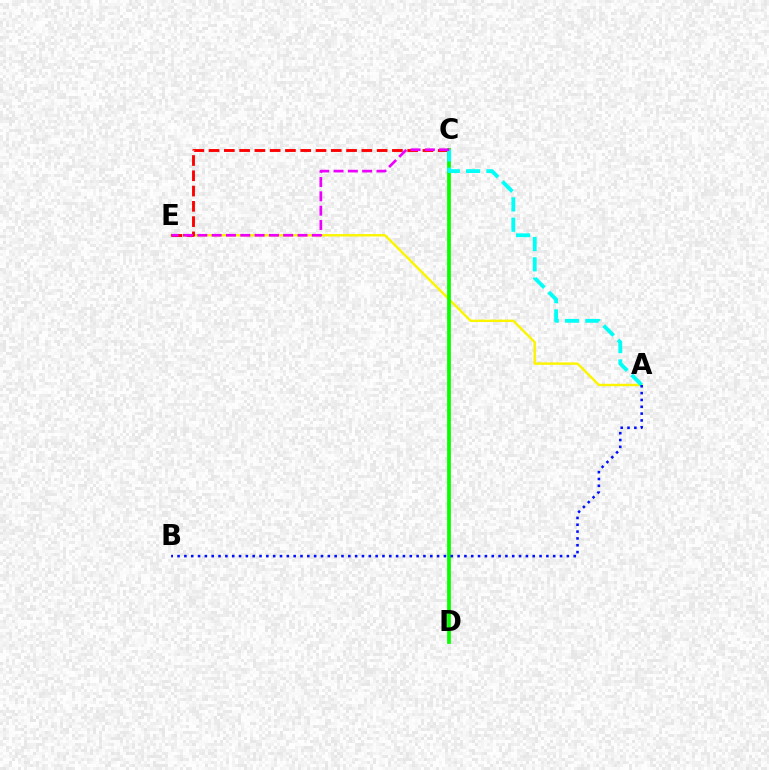{('A', 'E'): [{'color': '#fcf500', 'line_style': 'solid', 'thickness': 1.74}], ('C', 'E'): [{'color': '#ff0000', 'line_style': 'dashed', 'thickness': 2.08}, {'color': '#ee00ff', 'line_style': 'dashed', 'thickness': 1.94}], ('C', 'D'): [{'color': '#08ff00', 'line_style': 'solid', 'thickness': 2.71}], ('A', 'C'): [{'color': '#00fff6', 'line_style': 'dashed', 'thickness': 2.76}], ('A', 'B'): [{'color': '#0010ff', 'line_style': 'dotted', 'thickness': 1.86}]}